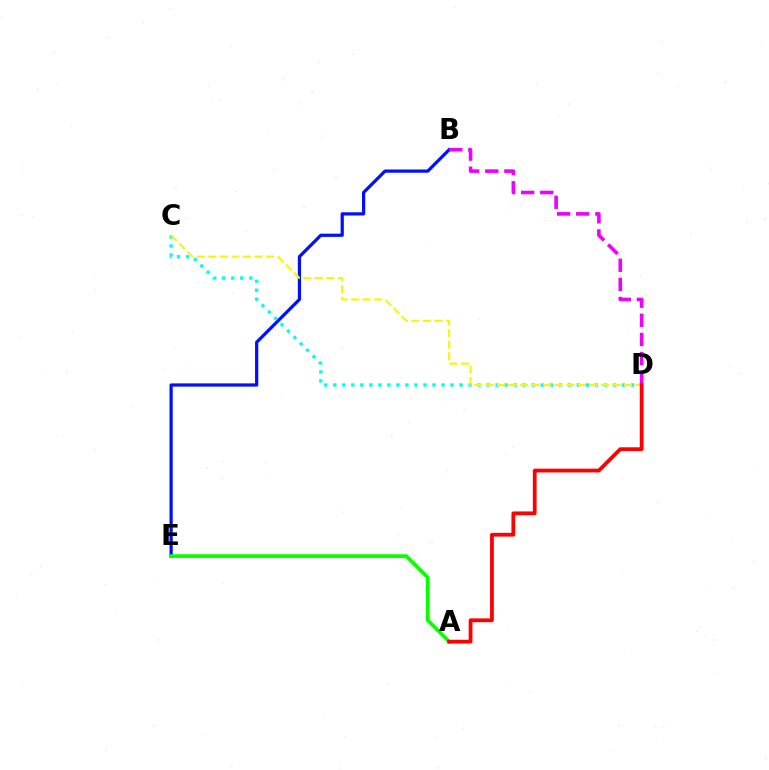{('B', 'E'): [{'color': '#0010ff', 'line_style': 'solid', 'thickness': 2.32}], ('A', 'E'): [{'color': '#08ff00', 'line_style': 'solid', 'thickness': 2.68}], ('C', 'D'): [{'color': '#00fff6', 'line_style': 'dotted', 'thickness': 2.45}, {'color': '#fcf500', 'line_style': 'dashed', 'thickness': 1.57}], ('B', 'D'): [{'color': '#ee00ff', 'line_style': 'dashed', 'thickness': 2.6}], ('A', 'D'): [{'color': '#ff0000', 'line_style': 'solid', 'thickness': 2.72}]}